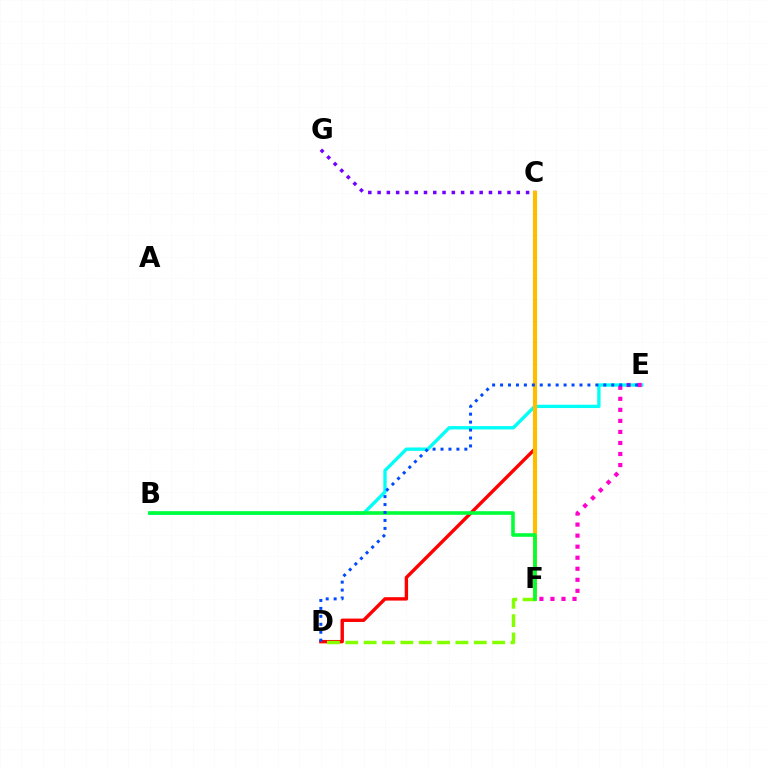{('C', 'D'): [{'color': '#ff0000', 'line_style': 'solid', 'thickness': 2.44}], ('B', 'E'): [{'color': '#00fff6', 'line_style': 'solid', 'thickness': 2.4}], ('C', 'F'): [{'color': '#ffbd00', 'line_style': 'solid', 'thickness': 2.99}], ('C', 'G'): [{'color': '#7200ff', 'line_style': 'dotted', 'thickness': 2.52}], ('E', 'F'): [{'color': '#ff00cf', 'line_style': 'dotted', 'thickness': 3.0}], ('D', 'F'): [{'color': '#84ff00', 'line_style': 'dashed', 'thickness': 2.49}], ('B', 'F'): [{'color': '#00ff39', 'line_style': 'solid', 'thickness': 2.59}], ('D', 'E'): [{'color': '#004bff', 'line_style': 'dotted', 'thickness': 2.16}]}